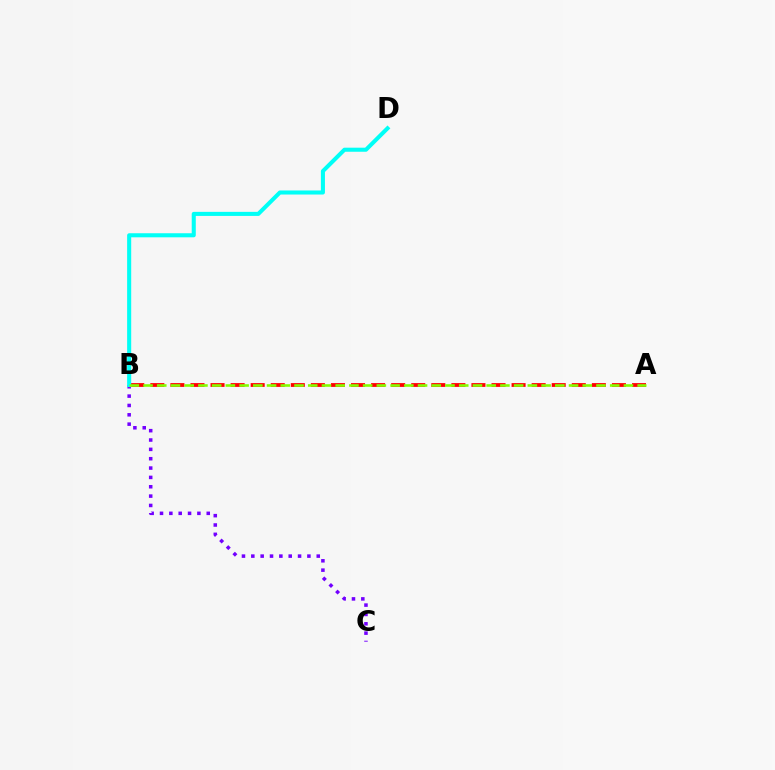{('B', 'C'): [{'color': '#7200ff', 'line_style': 'dotted', 'thickness': 2.54}], ('A', 'B'): [{'color': '#ff0000', 'line_style': 'dashed', 'thickness': 2.73}, {'color': '#84ff00', 'line_style': 'dashed', 'thickness': 1.86}], ('B', 'D'): [{'color': '#00fff6', 'line_style': 'solid', 'thickness': 2.93}]}